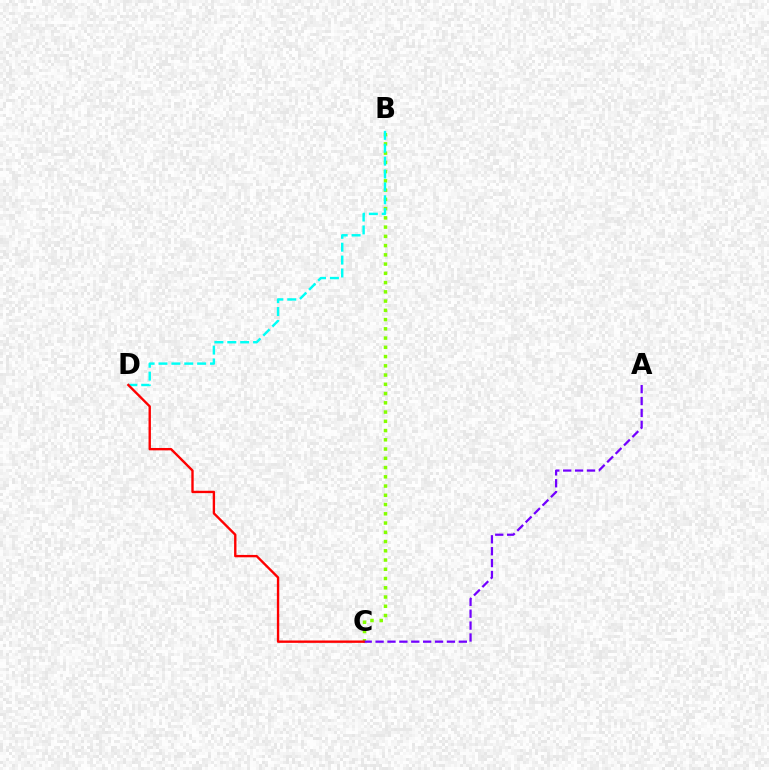{('B', 'C'): [{'color': '#84ff00', 'line_style': 'dotted', 'thickness': 2.51}], ('B', 'D'): [{'color': '#00fff6', 'line_style': 'dashed', 'thickness': 1.75}], ('A', 'C'): [{'color': '#7200ff', 'line_style': 'dashed', 'thickness': 1.62}], ('C', 'D'): [{'color': '#ff0000', 'line_style': 'solid', 'thickness': 1.71}]}